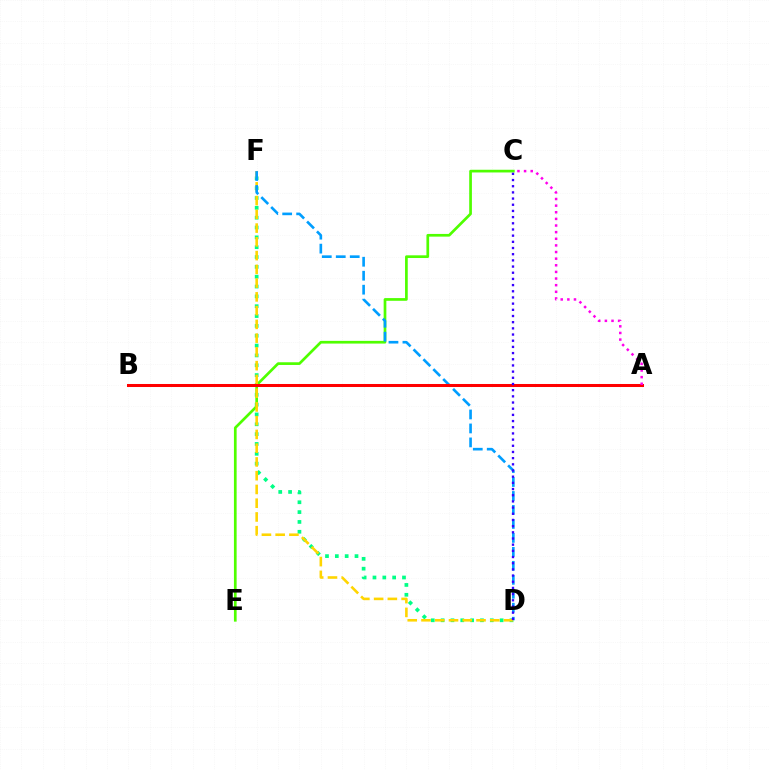{('D', 'F'): [{'color': '#00ff86', 'line_style': 'dotted', 'thickness': 2.67}, {'color': '#ffd500', 'line_style': 'dashed', 'thickness': 1.87}, {'color': '#009eff', 'line_style': 'dashed', 'thickness': 1.9}], ('C', 'E'): [{'color': '#4fff00', 'line_style': 'solid', 'thickness': 1.94}], ('A', 'B'): [{'color': '#ff0000', 'line_style': 'solid', 'thickness': 2.18}], ('A', 'C'): [{'color': '#ff00ed', 'line_style': 'dotted', 'thickness': 1.8}], ('C', 'D'): [{'color': '#3700ff', 'line_style': 'dotted', 'thickness': 1.68}]}